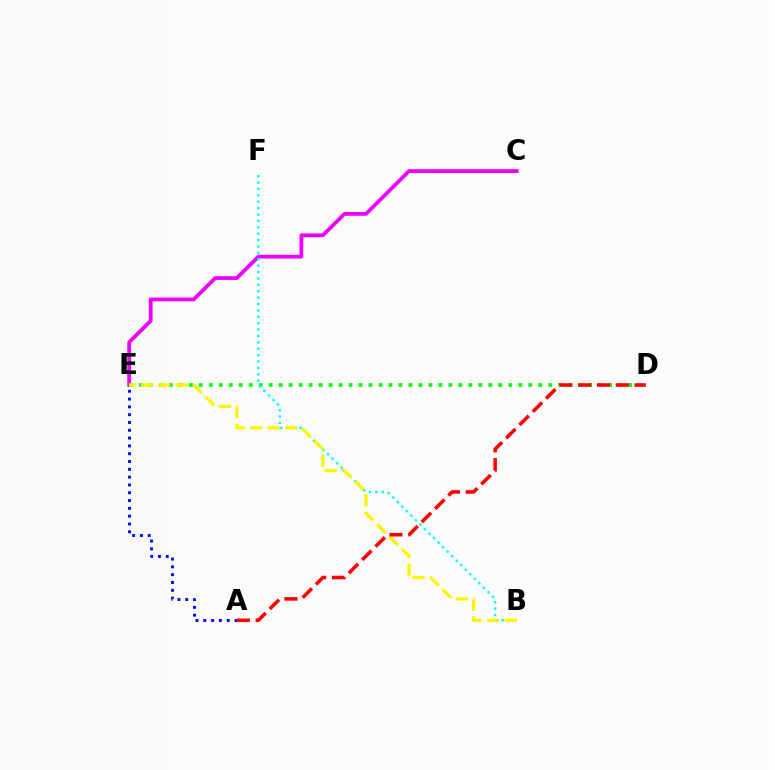{('C', 'E'): [{'color': '#ee00ff', 'line_style': 'solid', 'thickness': 2.72}], ('A', 'E'): [{'color': '#0010ff', 'line_style': 'dotted', 'thickness': 2.12}], ('D', 'E'): [{'color': '#08ff00', 'line_style': 'dotted', 'thickness': 2.71}], ('B', 'F'): [{'color': '#00fff6', 'line_style': 'dotted', 'thickness': 1.74}], ('B', 'E'): [{'color': '#fcf500', 'line_style': 'dashed', 'thickness': 2.37}], ('A', 'D'): [{'color': '#ff0000', 'line_style': 'dashed', 'thickness': 2.55}]}